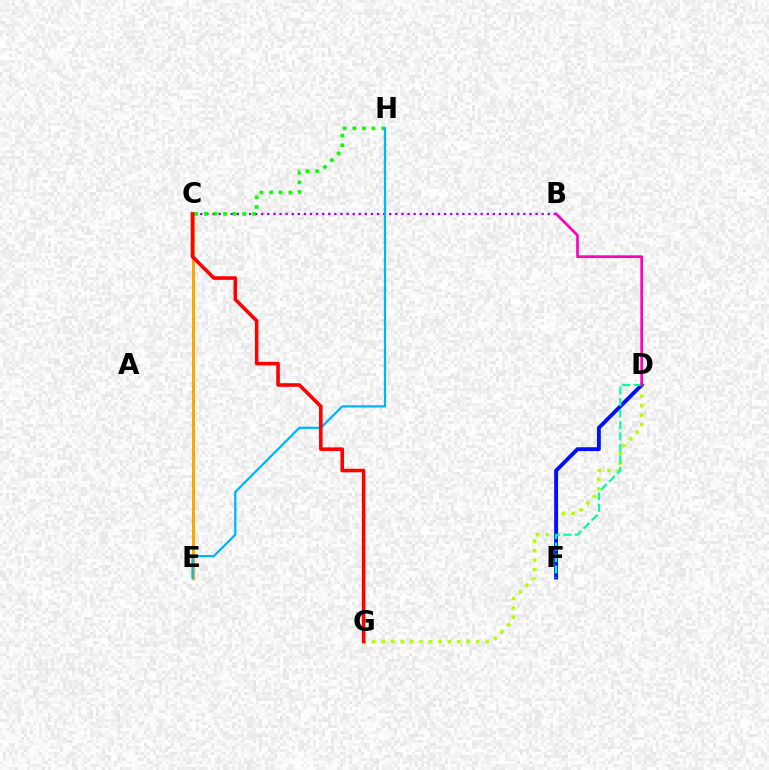{('C', 'E'): [{'color': '#ffa500', 'line_style': 'solid', 'thickness': 2.15}], ('D', 'G'): [{'color': '#b3ff00', 'line_style': 'dotted', 'thickness': 2.57}], ('B', 'C'): [{'color': '#9b00ff', 'line_style': 'dotted', 'thickness': 1.66}], ('D', 'F'): [{'color': '#0010ff', 'line_style': 'solid', 'thickness': 2.79}, {'color': '#00ff9d', 'line_style': 'dashed', 'thickness': 1.56}], ('C', 'H'): [{'color': '#08ff00', 'line_style': 'dotted', 'thickness': 2.62}], ('E', 'H'): [{'color': '#00b5ff', 'line_style': 'solid', 'thickness': 1.63}], ('C', 'G'): [{'color': '#ff0000', 'line_style': 'solid', 'thickness': 2.58}], ('B', 'D'): [{'color': '#ff00bd', 'line_style': 'solid', 'thickness': 1.93}]}